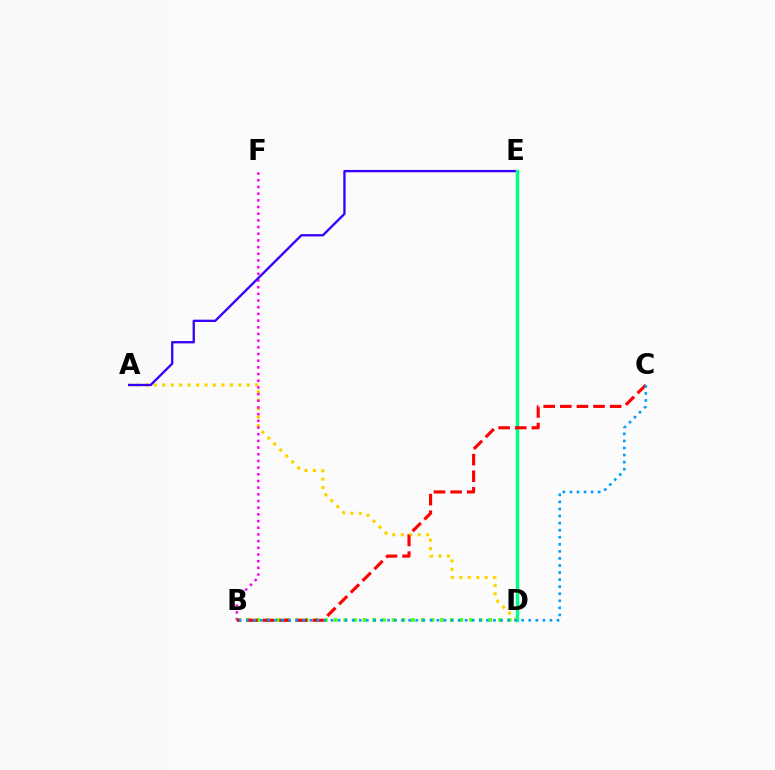{('A', 'D'): [{'color': '#ffd500', 'line_style': 'dotted', 'thickness': 2.3}], ('B', 'F'): [{'color': '#ff00ed', 'line_style': 'dotted', 'thickness': 1.82}], ('B', 'D'): [{'color': '#4fff00', 'line_style': 'dotted', 'thickness': 2.63}], ('A', 'E'): [{'color': '#3700ff', 'line_style': 'solid', 'thickness': 1.68}], ('D', 'E'): [{'color': '#00ff86', 'line_style': 'solid', 'thickness': 2.46}], ('B', 'C'): [{'color': '#ff0000', 'line_style': 'dashed', 'thickness': 2.26}, {'color': '#009eff', 'line_style': 'dotted', 'thickness': 1.92}]}